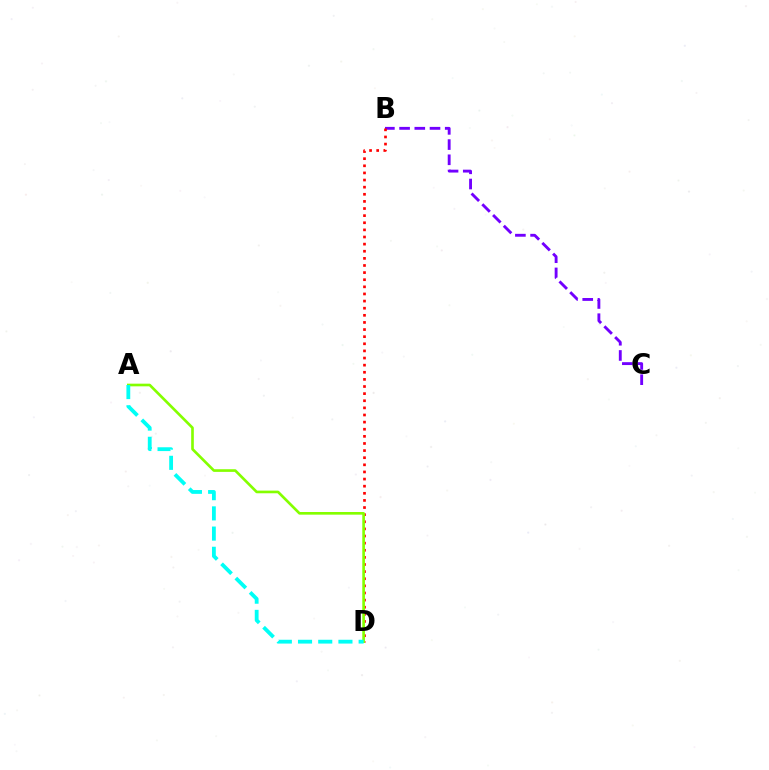{('B', 'C'): [{'color': '#7200ff', 'line_style': 'dashed', 'thickness': 2.07}], ('B', 'D'): [{'color': '#ff0000', 'line_style': 'dotted', 'thickness': 1.93}], ('A', 'D'): [{'color': '#84ff00', 'line_style': 'solid', 'thickness': 1.91}, {'color': '#00fff6', 'line_style': 'dashed', 'thickness': 2.74}]}